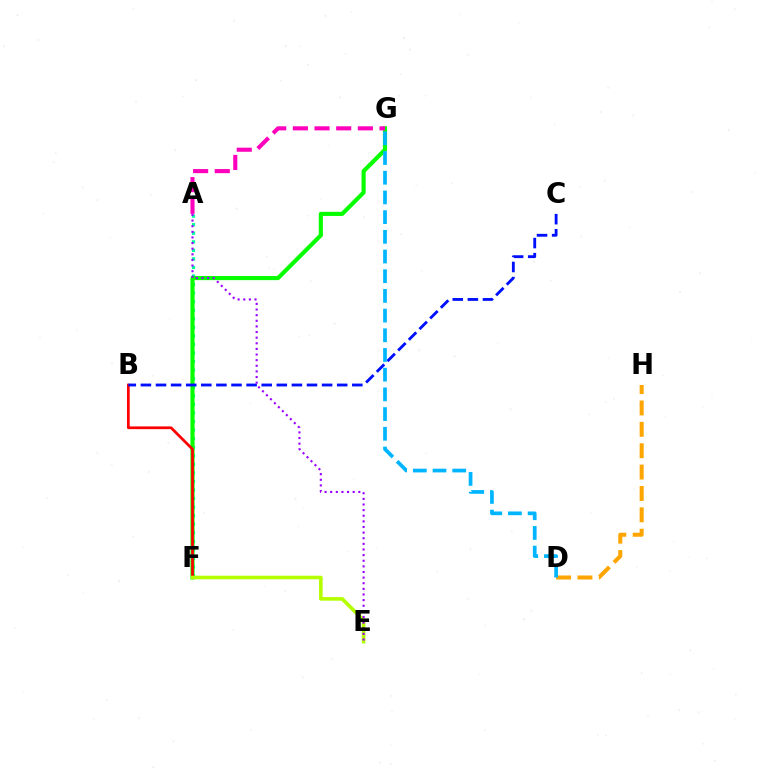{('D', 'H'): [{'color': '#ffa500', 'line_style': 'dashed', 'thickness': 2.9}], ('A', 'F'): [{'color': '#00ff9d', 'line_style': 'dotted', 'thickness': 2.33}], ('F', 'G'): [{'color': '#08ff00', 'line_style': 'solid', 'thickness': 2.99}], ('A', 'G'): [{'color': '#ff00bd', 'line_style': 'dashed', 'thickness': 2.94}], ('B', 'F'): [{'color': '#ff0000', 'line_style': 'solid', 'thickness': 1.96}], ('E', 'F'): [{'color': '#b3ff00', 'line_style': 'solid', 'thickness': 2.59}], ('B', 'C'): [{'color': '#0010ff', 'line_style': 'dashed', 'thickness': 2.05}], ('D', 'G'): [{'color': '#00b5ff', 'line_style': 'dashed', 'thickness': 2.68}], ('A', 'E'): [{'color': '#9b00ff', 'line_style': 'dotted', 'thickness': 1.53}]}